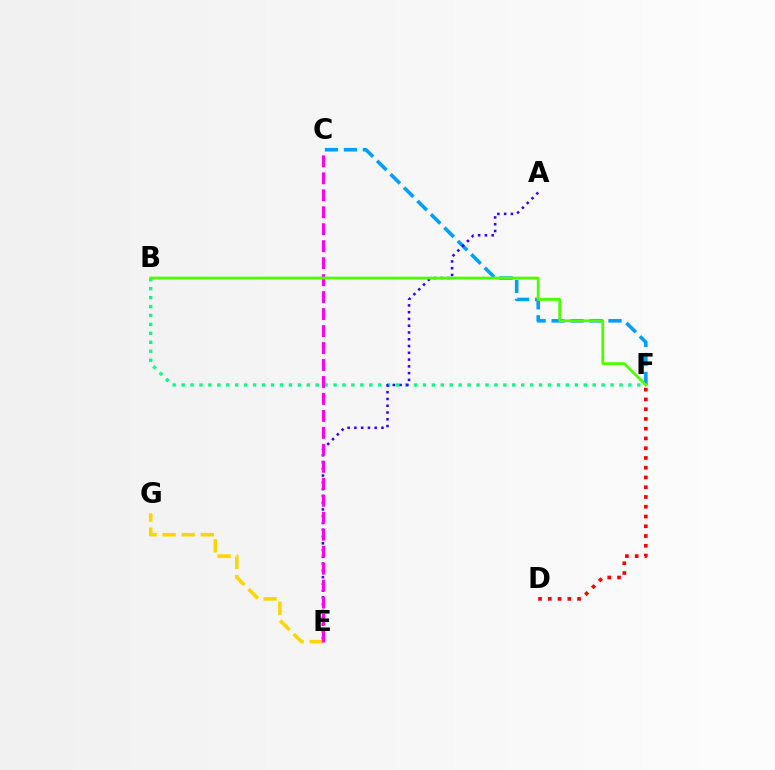{('C', 'F'): [{'color': '#009eff', 'line_style': 'dashed', 'thickness': 2.58}], ('E', 'G'): [{'color': '#ffd500', 'line_style': 'dashed', 'thickness': 2.59}], ('D', 'F'): [{'color': '#ff0000', 'line_style': 'dotted', 'thickness': 2.65}], ('B', 'F'): [{'color': '#00ff86', 'line_style': 'dotted', 'thickness': 2.43}, {'color': '#4fff00', 'line_style': 'solid', 'thickness': 2.04}], ('A', 'E'): [{'color': '#3700ff', 'line_style': 'dotted', 'thickness': 1.84}], ('C', 'E'): [{'color': '#ff00ed', 'line_style': 'dashed', 'thickness': 2.31}]}